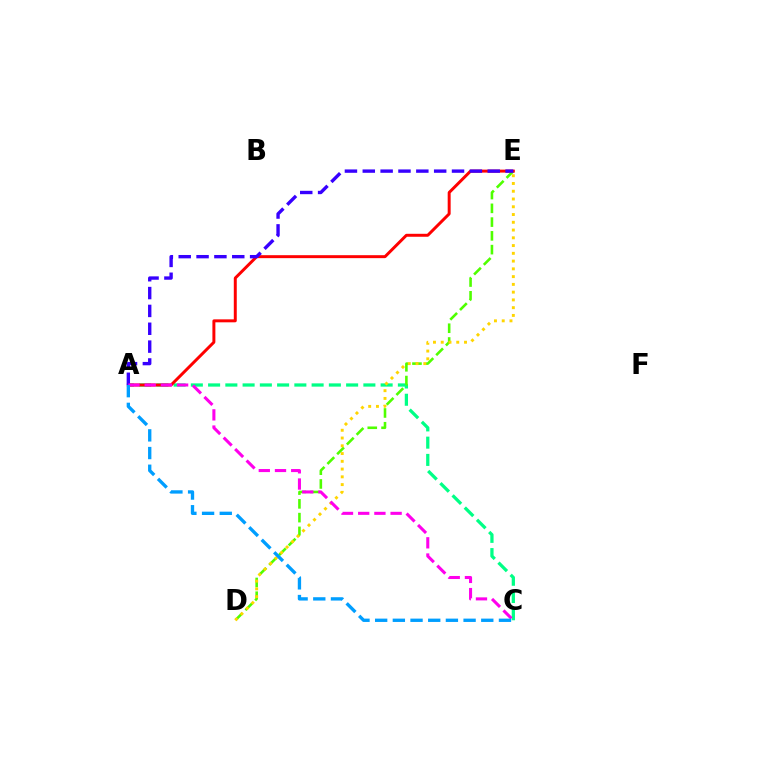{('A', 'C'): [{'color': '#00ff86', 'line_style': 'dashed', 'thickness': 2.34}, {'color': '#ff00ed', 'line_style': 'dashed', 'thickness': 2.2}, {'color': '#009eff', 'line_style': 'dashed', 'thickness': 2.4}], ('D', 'E'): [{'color': '#4fff00', 'line_style': 'dashed', 'thickness': 1.87}, {'color': '#ffd500', 'line_style': 'dotted', 'thickness': 2.11}], ('A', 'E'): [{'color': '#ff0000', 'line_style': 'solid', 'thickness': 2.13}, {'color': '#3700ff', 'line_style': 'dashed', 'thickness': 2.42}]}